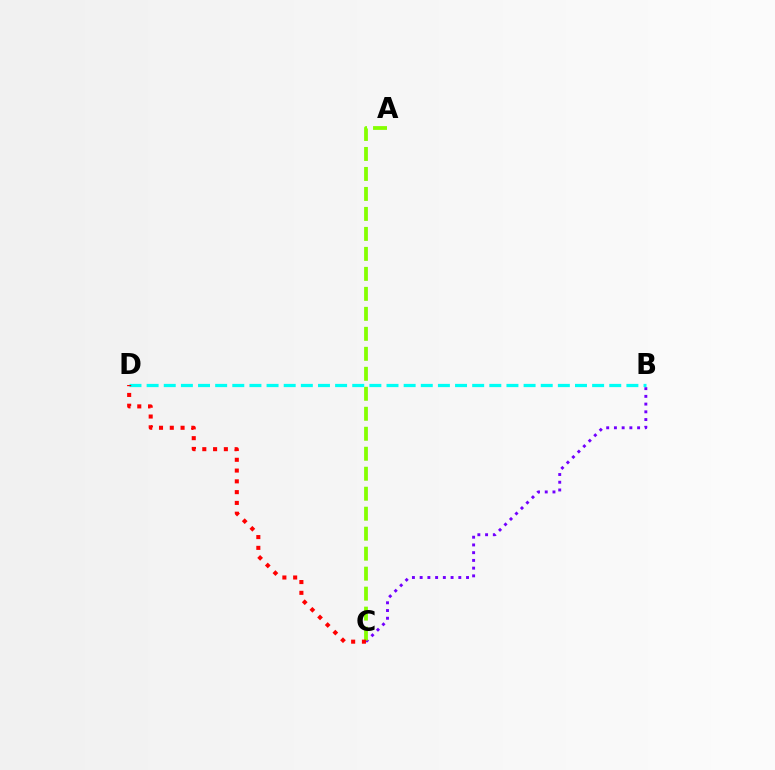{('B', 'C'): [{'color': '#7200ff', 'line_style': 'dotted', 'thickness': 2.1}], ('A', 'C'): [{'color': '#84ff00', 'line_style': 'dashed', 'thickness': 2.72}], ('B', 'D'): [{'color': '#00fff6', 'line_style': 'dashed', 'thickness': 2.33}], ('C', 'D'): [{'color': '#ff0000', 'line_style': 'dotted', 'thickness': 2.93}]}